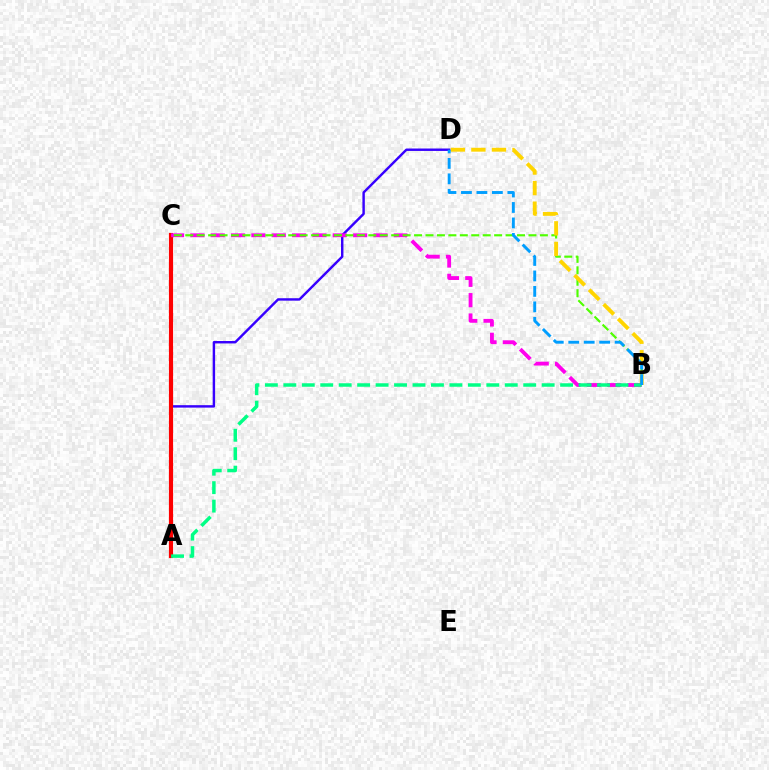{('A', 'D'): [{'color': '#3700ff', 'line_style': 'solid', 'thickness': 1.75}], ('A', 'C'): [{'color': '#ff0000', 'line_style': 'solid', 'thickness': 2.98}], ('B', 'C'): [{'color': '#ff00ed', 'line_style': 'dashed', 'thickness': 2.76}, {'color': '#4fff00', 'line_style': 'dashed', 'thickness': 1.55}], ('B', 'D'): [{'color': '#ffd500', 'line_style': 'dashed', 'thickness': 2.79}, {'color': '#009eff', 'line_style': 'dashed', 'thickness': 2.1}], ('A', 'B'): [{'color': '#00ff86', 'line_style': 'dashed', 'thickness': 2.51}]}